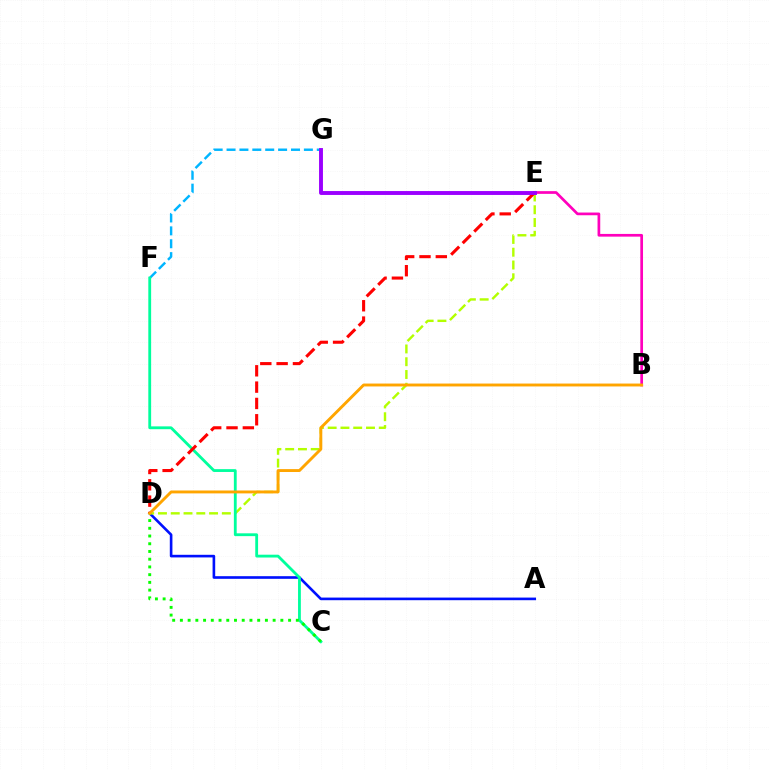{('B', 'E'): [{'color': '#ff00bd', 'line_style': 'solid', 'thickness': 1.95}], ('A', 'D'): [{'color': '#0010ff', 'line_style': 'solid', 'thickness': 1.89}], ('D', 'E'): [{'color': '#b3ff00', 'line_style': 'dashed', 'thickness': 1.74}, {'color': '#ff0000', 'line_style': 'dashed', 'thickness': 2.22}], ('F', 'G'): [{'color': '#00b5ff', 'line_style': 'dashed', 'thickness': 1.75}], ('C', 'F'): [{'color': '#00ff9d', 'line_style': 'solid', 'thickness': 2.03}], ('E', 'G'): [{'color': '#9b00ff', 'line_style': 'solid', 'thickness': 2.8}], ('C', 'D'): [{'color': '#08ff00', 'line_style': 'dotted', 'thickness': 2.1}], ('B', 'D'): [{'color': '#ffa500', 'line_style': 'solid', 'thickness': 2.08}]}